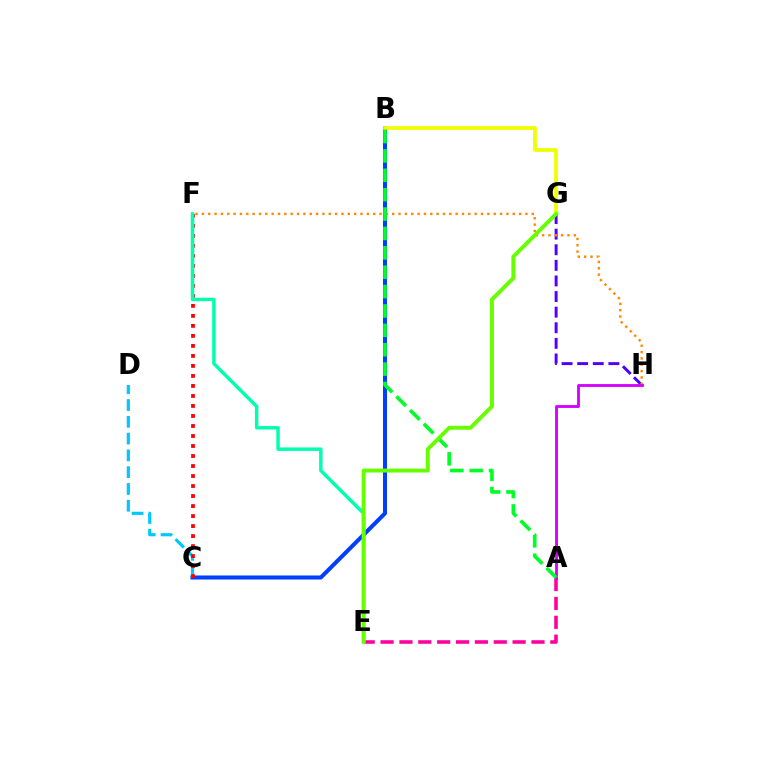{('B', 'C'): [{'color': '#003fff', 'line_style': 'solid', 'thickness': 2.91}], ('B', 'G'): [{'color': '#eeff00', 'line_style': 'solid', 'thickness': 2.68}], ('C', 'D'): [{'color': '#00c7ff', 'line_style': 'dashed', 'thickness': 2.28}], ('G', 'H'): [{'color': '#4f00ff', 'line_style': 'dashed', 'thickness': 2.12}], ('F', 'H'): [{'color': '#ff8800', 'line_style': 'dotted', 'thickness': 1.72}], ('C', 'F'): [{'color': '#ff0000', 'line_style': 'dotted', 'thickness': 2.72}], ('A', 'E'): [{'color': '#ff00a0', 'line_style': 'dashed', 'thickness': 2.56}], ('A', 'H'): [{'color': '#d600ff', 'line_style': 'solid', 'thickness': 2.05}], ('E', 'F'): [{'color': '#00ffaf', 'line_style': 'solid', 'thickness': 2.49}], ('A', 'B'): [{'color': '#00ff27', 'line_style': 'dashed', 'thickness': 2.63}], ('E', 'G'): [{'color': '#66ff00', 'line_style': 'solid', 'thickness': 2.82}]}